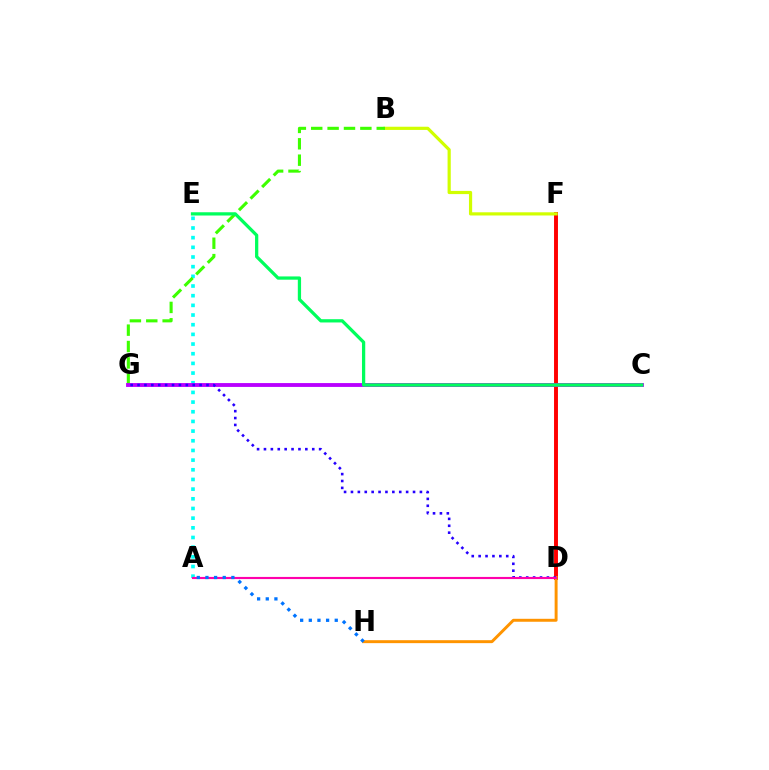{('A', 'E'): [{'color': '#00fff6', 'line_style': 'dotted', 'thickness': 2.63}], ('D', 'F'): [{'color': '#ff0000', 'line_style': 'solid', 'thickness': 2.82}], ('B', 'F'): [{'color': '#d1ff00', 'line_style': 'solid', 'thickness': 2.3}], ('B', 'G'): [{'color': '#3dff00', 'line_style': 'dashed', 'thickness': 2.23}], ('D', 'H'): [{'color': '#ff9400', 'line_style': 'solid', 'thickness': 2.12}], ('C', 'G'): [{'color': '#b900ff', 'line_style': 'solid', 'thickness': 2.77}], ('D', 'G'): [{'color': '#2500ff', 'line_style': 'dotted', 'thickness': 1.87}], ('A', 'D'): [{'color': '#ff00ac', 'line_style': 'solid', 'thickness': 1.54}], ('A', 'H'): [{'color': '#0074ff', 'line_style': 'dotted', 'thickness': 2.35}], ('C', 'E'): [{'color': '#00ff5c', 'line_style': 'solid', 'thickness': 2.35}]}